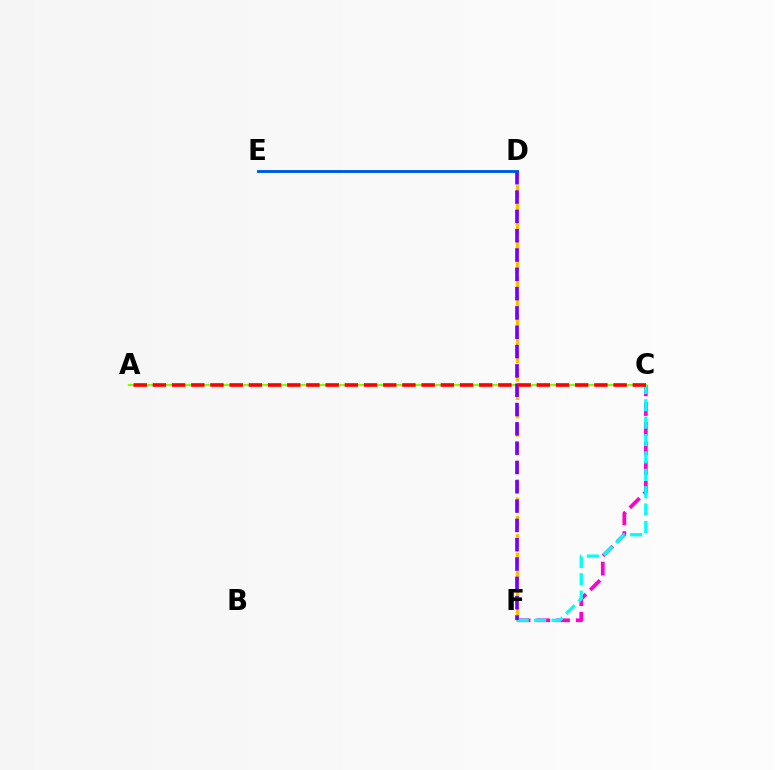{('C', 'F'): [{'color': '#ff00cf', 'line_style': 'dashed', 'thickness': 2.68}, {'color': '#00fff6', 'line_style': 'dashed', 'thickness': 2.36}], ('D', 'E'): [{'color': '#00ff39', 'line_style': 'solid', 'thickness': 1.93}, {'color': '#004bff', 'line_style': 'solid', 'thickness': 1.95}], ('D', 'F'): [{'color': '#ffbd00', 'line_style': 'dashed', 'thickness': 2.5}, {'color': '#7200ff', 'line_style': 'dashed', 'thickness': 2.62}], ('A', 'C'): [{'color': '#84ff00', 'line_style': 'solid', 'thickness': 1.6}, {'color': '#ff0000', 'line_style': 'dashed', 'thickness': 2.61}]}